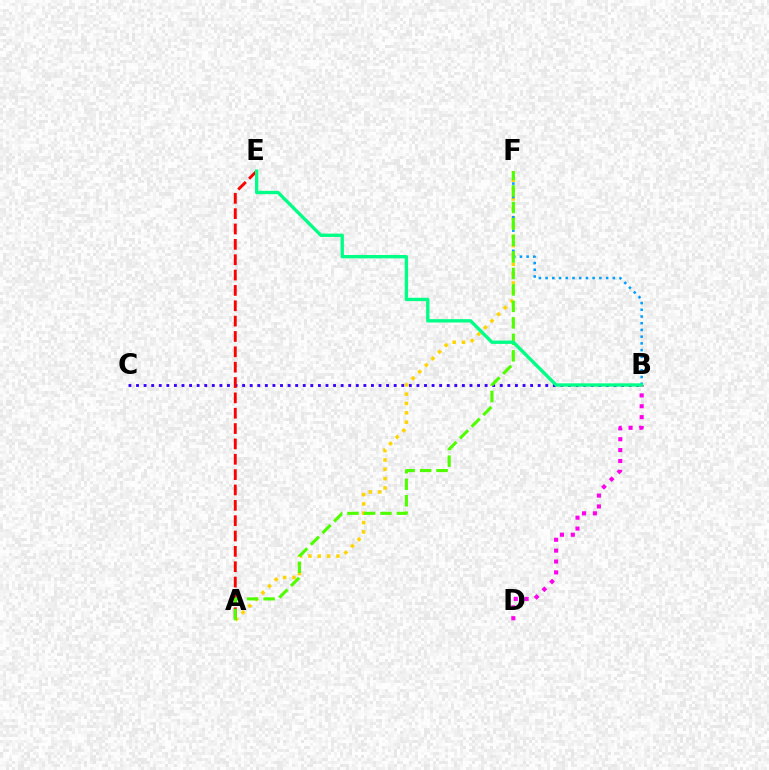{('A', 'F'): [{'color': '#ffd500', 'line_style': 'dotted', 'thickness': 2.54}, {'color': '#4fff00', 'line_style': 'dashed', 'thickness': 2.24}], ('B', 'D'): [{'color': '#ff00ed', 'line_style': 'dotted', 'thickness': 2.95}], ('B', 'C'): [{'color': '#3700ff', 'line_style': 'dotted', 'thickness': 2.06}], ('B', 'F'): [{'color': '#009eff', 'line_style': 'dotted', 'thickness': 1.83}], ('A', 'E'): [{'color': '#ff0000', 'line_style': 'dashed', 'thickness': 2.09}], ('B', 'E'): [{'color': '#00ff86', 'line_style': 'solid', 'thickness': 2.41}]}